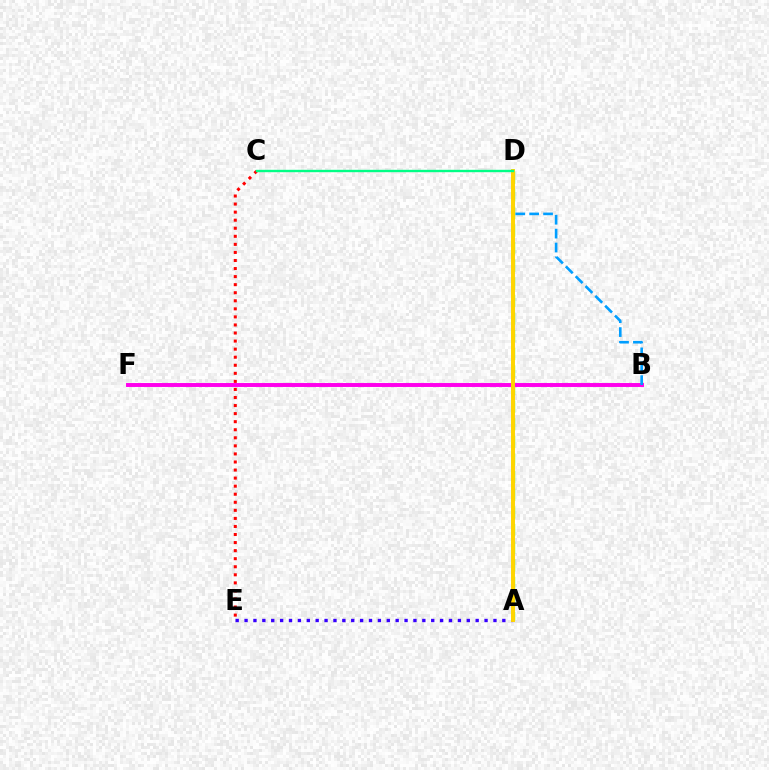{('C', 'E'): [{'color': '#ff0000', 'line_style': 'dotted', 'thickness': 2.19}], ('A', 'E'): [{'color': '#3700ff', 'line_style': 'dotted', 'thickness': 2.42}], ('A', 'D'): [{'color': '#4fff00', 'line_style': 'dashed', 'thickness': 2.39}, {'color': '#ffd500', 'line_style': 'solid', 'thickness': 2.84}], ('B', 'F'): [{'color': '#ff00ed', 'line_style': 'solid', 'thickness': 2.83}], ('B', 'D'): [{'color': '#009eff', 'line_style': 'dashed', 'thickness': 1.89}], ('C', 'D'): [{'color': '#00ff86', 'line_style': 'solid', 'thickness': 1.72}]}